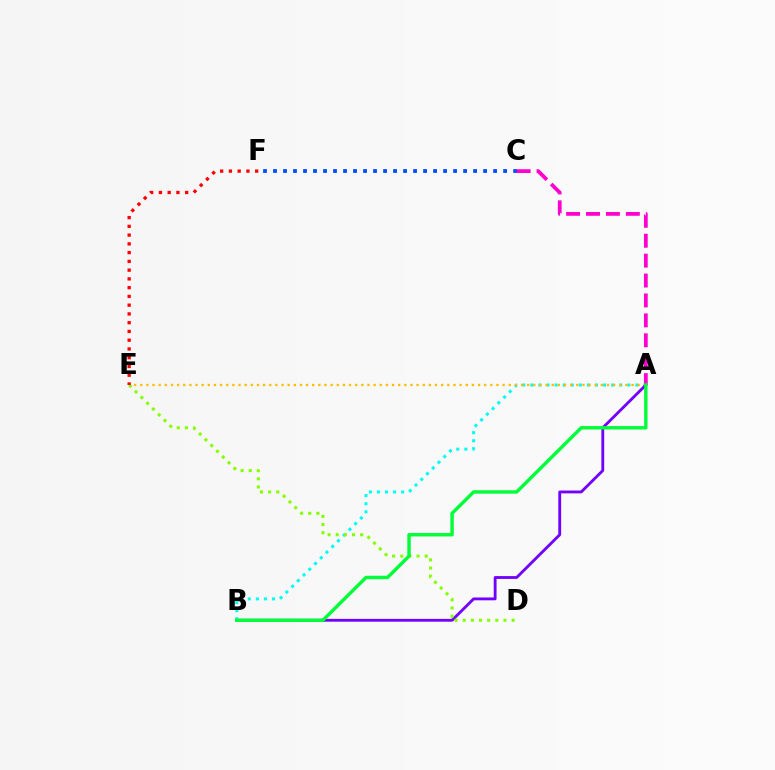{('A', 'B'): [{'color': '#00fff6', 'line_style': 'dotted', 'thickness': 2.2}, {'color': '#7200ff', 'line_style': 'solid', 'thickness': 2.04}, {'color': '#00ff39', 'line_style': 'solid', 'thickness': 2.46}], ('A', 'E'): [{'color': '#ffbd00', 'line_style': 'dotted', 'thickness': 1.67}], ('D', 'E'): [{'color': '#84ff00', 'line_style': 'dotted', 'thickness': 2.21}], ('C', 'F'): [{'color': '#004bff', 'line_style': 'dotted', 'thickness': 2.72}], ('A', 'C'): [{'color': '#ff00cf', 'line_style': 'dashed', 'thickness': 2.71}], ('E', 'F'): [{'color': '#ff0000', 'line_style': 'dotted', 'thickness': 2.38}]}